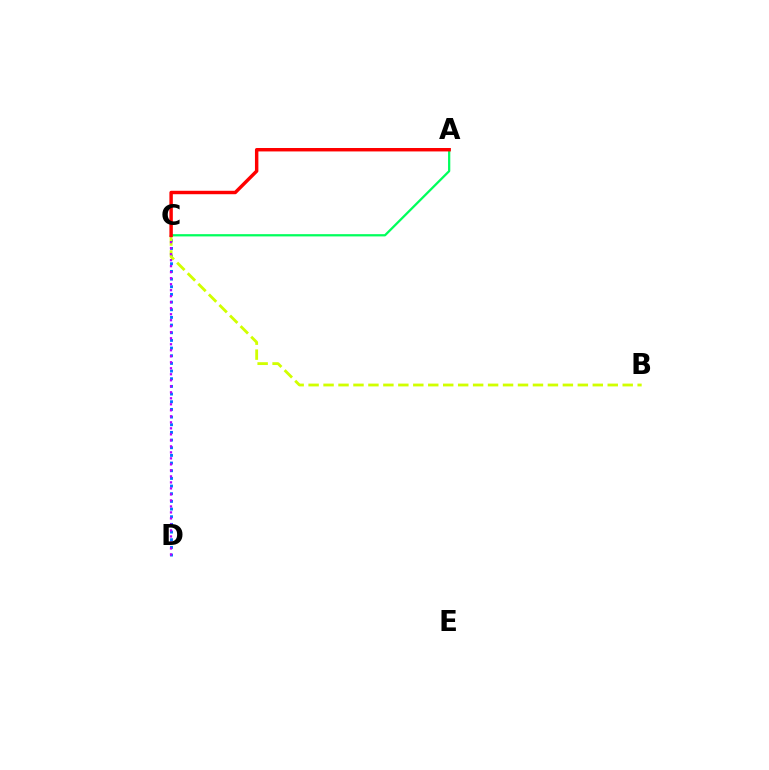{('A', 'C'): [{'color': '#00ff5c', 'line_style': 'solid', 'thickness': 1.62}, {'color': '#ff0000', 'line_style': 'solid', 'thickness': 2.47}], ('C', 'D'): [{'color': '#0074ff', 'line_style': 'dotted', 'thickness': 2.08}, {'color': '#b900ff', 'line_style': 'dotted', 'thickness': 1.63}], ('B', 'C'): [{'color': '#d1ff00', 'line_style': 'dashed', 'thickness': 2.03}]}